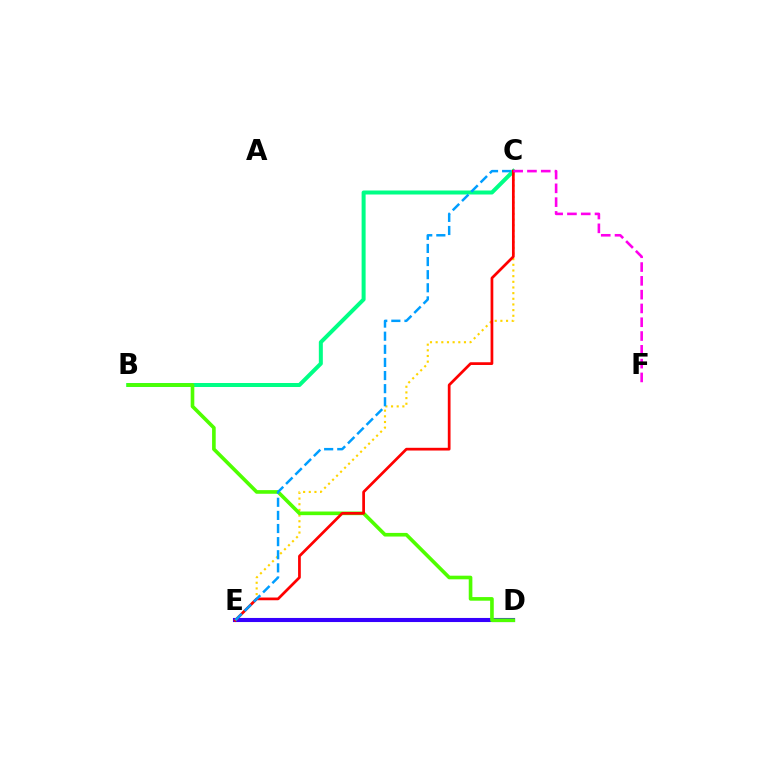{('D', 'E'): [{'color': '#3700ff', 'line_style': 'solid', 'thickness': 2.94}], ('B', 'C'): [{'color': '#00ff86', 'line_style': 'solid', 'thickness': 2.88}], ('C', 'E'): [{'color': '#ffd500', 'line_style': 'dotted', 'thickness': 1.54}, {'color': '#ff0000', 'line_style': 'solid', 'thickness': 1.97}, {'color': '#009eff', 'line_style': 'dashed', 'thickness': 1.78}], ('B', 'D'): [{'color': '#4fff00', 'line_style': 'solid', 'thickness': 2.61}], ('C', 'F'): [{'color': '#ff00ed', 'line_style': 'dashed', 'thickness': 1.87}]}